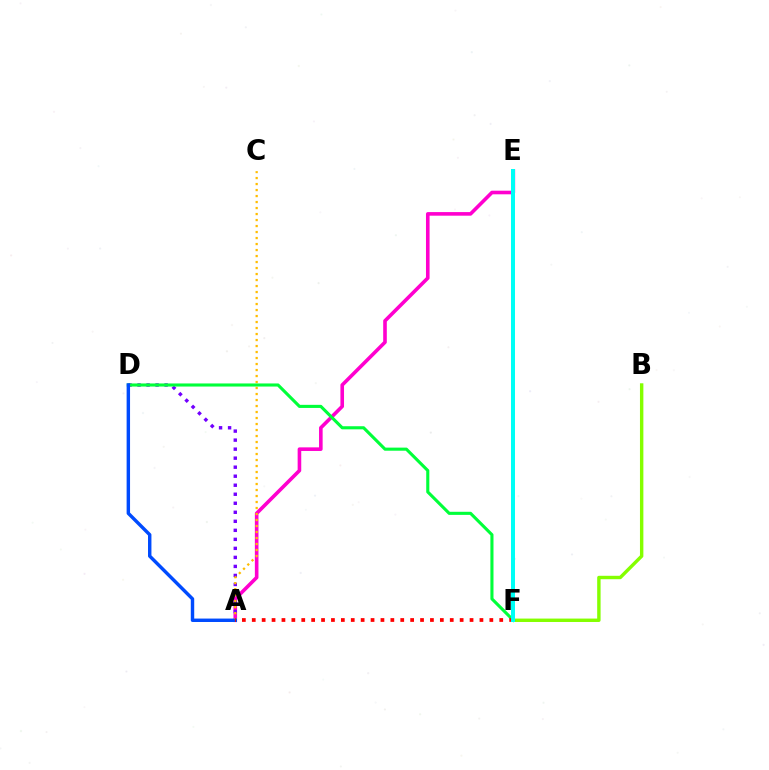{('A', 'E'): [{'color': '#ff00cf', 'line_style': 'solid', 'thickness': 2.6}], ('A', 'D'): [{'color': '#7200ff', 'line_style': 'dotted', 'thickness': 2.45}, {'color': '#004bff', 'line_style': 'solid', 'thickness': 2.47}], ('B', 'F'): [{'color': '#84ff00', 'line_style': 'solid', 'thickness': 2.46}], ('A', 'C'): [{'color': '#ffbd00', 'line_style': 'dotted', 'thickness': 1.63}], ('D', 'F'): [{'color': '#00ff39', 'line_style': 'solid', 'thickness': 2.23}], ('A', 'F'): [{'color': '#ff0000', 'line_style': 'dotted', 'thickness': 2.69}], ('E', 'F'): [{'color': '#00fff6', 'line_style': 'solid', 'thickness': 2.88}]}